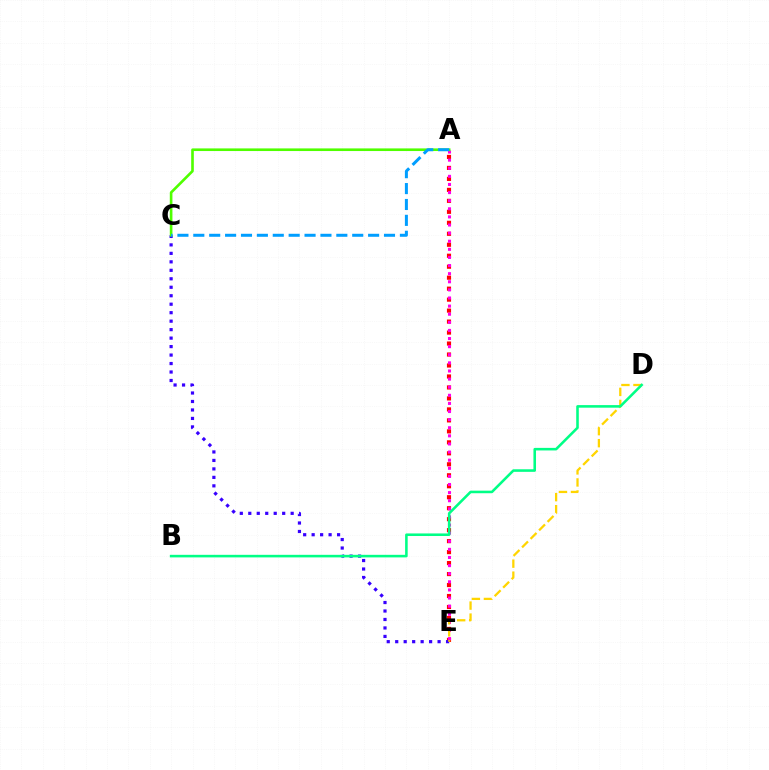{('A', 'E'): [{'color': '#ff0000', 'line_style': 'dotted', 'thickness': 2.98}, {'color': '#ff00ed', 'line_style': 'dotted', 'thickness': 2.2}], ('C', 'E'): [{'color': '#3700ff', 'line_style': 'dotted', 'thickness': 2.3}], ('A', 'C'): [{'color': '#4fff00', 'line_style': 'solid', 'thickness': 1.9}, {'color': '#009eff', 'line_style': 'dashed', 'thickness': 2.16}], ('D', 'E'): [{'color': '#ffd500', 'line_style': 'dashed', 'thickness': 1.63}], ('B', 'D'): [{'color': '#00ff86', 'line_style': 'solid', 'thickness': 1.85}]}